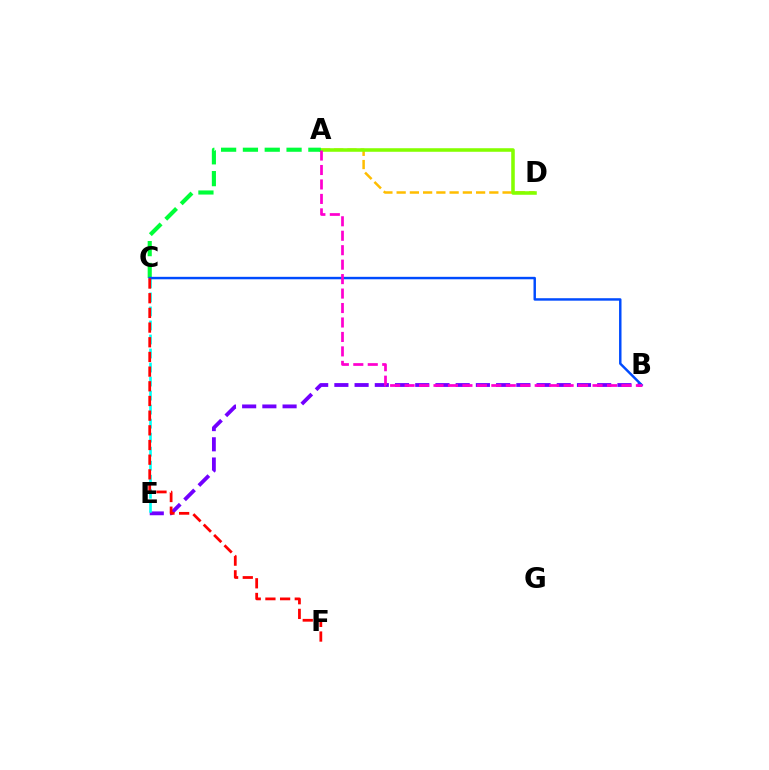{('A', 'D'): [{'color': '#ffbd00', 'line_style': 'dashed', 'thickness': 1.8}, {'color': '#84ff00', 'line_style': 'solid', 'thickness': 2.56}], ('B', 'E'): [{'color': '#7200ff', 'line_style': 'dashed', 'thickness': 2.75}], ('A', 'C'): [{'color': '#00ff39', 'line_style': 'dashed', 'thickness': 2.96}], ('C', 'E'): [{'color': '#00fff6', 'line_style': 'dashed', 'thickness': 1.91}], ('B', 'C'): [{'color': '#004bff', 'line_style': 'solid', 'thickness': 1.77}], ('A', 'B'): [{'color': '#ff00cf', 'line_style': 'dashed', 'thickness': 1.96}], ('C', 'F'): [{'color': '#ff0000', 'line_style': 'dashed', 'thickness': 1.99}]}